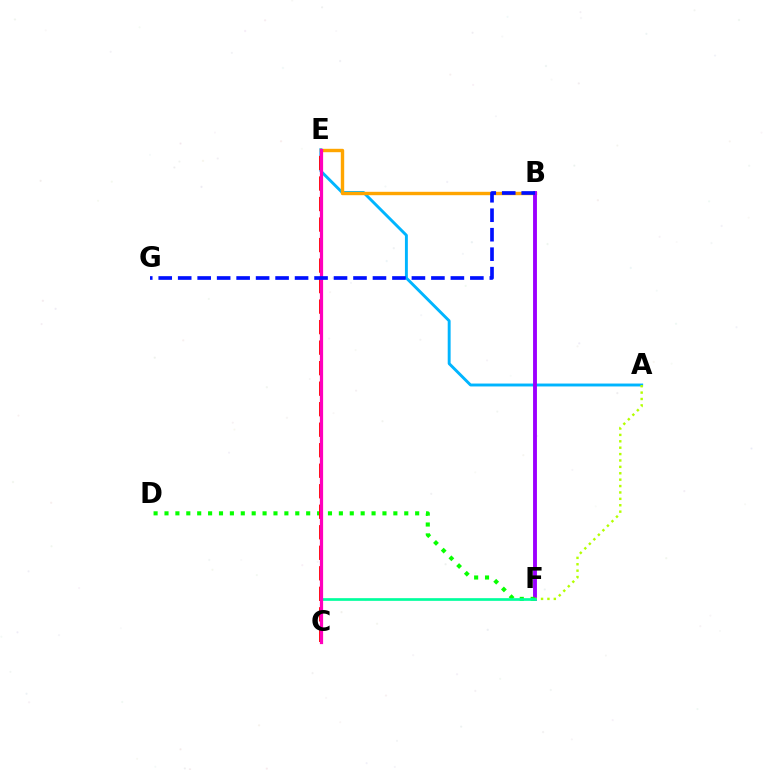{('A', 'E'): [{'color': '#00b5ff', 'line_style': 'solid', 'thickness': 2.09}], ('B', 'E'): [{'color': '#ffa500', 'line_style': 'solid', 'thickness': 2.45}], ('B', 'F'): [{'color': '#9b00ff', 'line_style': 'solid', 'thickness': 2.79}], ('A', 'F'): [{'color': '#b3ff00', 'line_style': 'dotted', 'thickness': 1.74}], ('D', 'F'): [{'color': '#08ff00', 'line_style': 'dotted', 'thickness': 2.96}], ('C', 'F'): [{'color': '#00ff9d', 'line_style': 'solid', 'thickness': 1.93}], ('C', 'E'): [{'color': '#ff0000', 'line_style': 'dashed', 'thickness': 2.79}, {'color': '#ff00bd', 'line_style': 'solid', 'thickness': 2.32}], ('B', 'G'): [{'color': '#0010ff', 'line_style': 'dashed', 'thickness': 2.65}]}